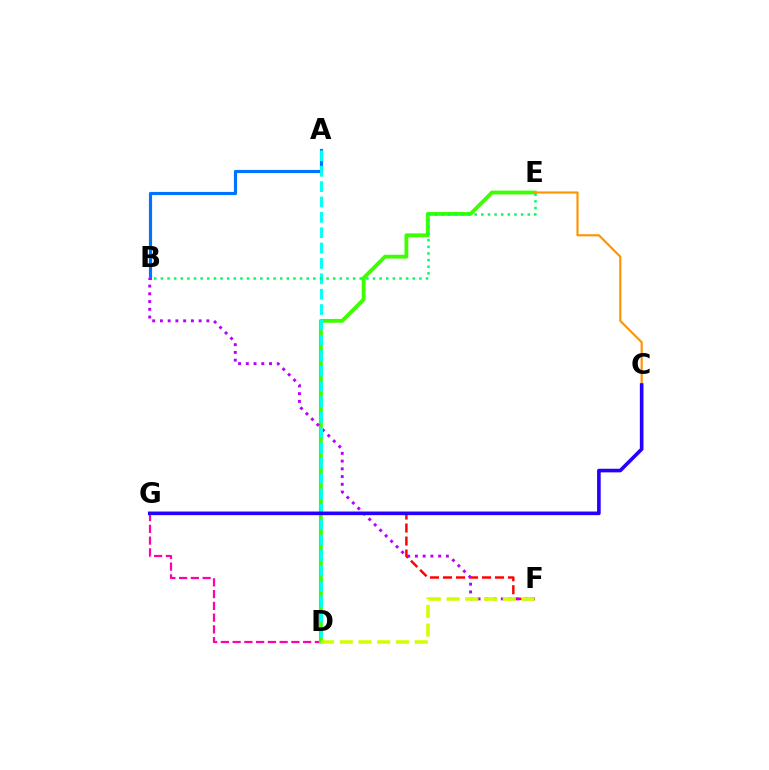{('F', 'G'): [{'color': '#ff0000', 'line_style': 'dashed', 'thickness': 1.77}], ('A', 'B'): [{'color': '#0074ff', 'line_style': 'solid', 'thickness': 2.28}], ('D', 'G'): [{'color': '#ff00ac', 'line_style': 'dashed', 'thickness': 1.6}], ('D', 'E'): [{'color': '#3dff00', 'line_style': 'solid', 'thickness': 2.75}], ('B', 'F'): [{'color': '#b900ff', 'line_style': 'dotted', 'thickness': 2.1}], ('C', 'E'): [{'color': '#ff9400', 'line_style': 'solid', 'thickness': 1.55}], ('A', 'D'): [{'color': '#00fff6', 'line_style': 'dashed', 'thickness': 2.09}], ('D', 'F'): [{'color': '#d1ff00', 'line_style': 'dashed', 'thickness': 2.54}], ('C', 'G'): [{'color': '#2500ff', 'line_style': 'solid', 'thickness': 2.61}], ('B', 'E'): [{'color': '#00ff5c', 'line_style': 'dotted', 'thickness': 1.8}]}